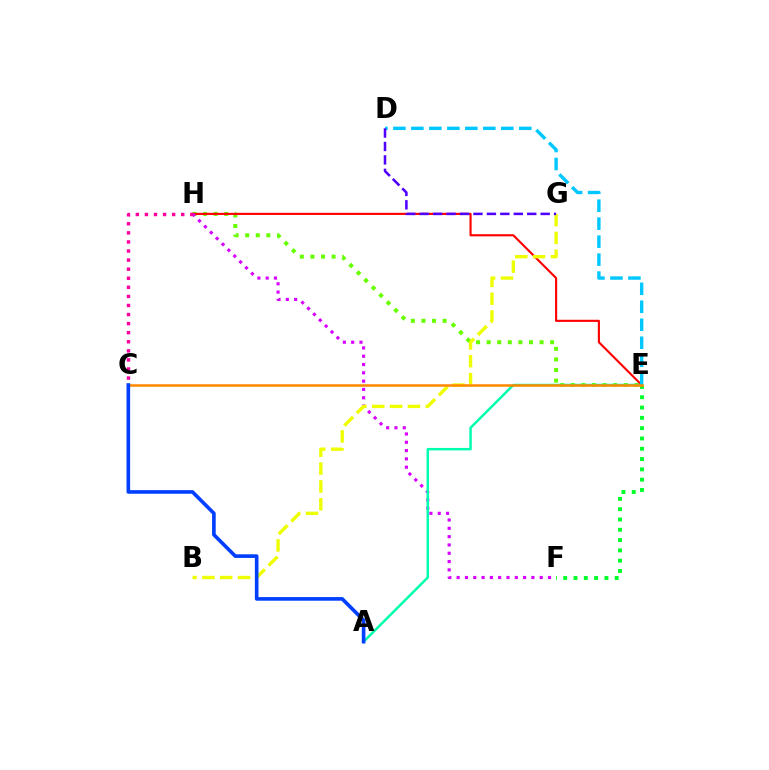{('E', 'H'): [{'color': '#66ff00', 'line_style': 'dotted', 'thickness': 2.88}, {'color': '#ff0000', 'line_style': 'solid', 'thickness': 1.53}], ('F', 'H'): [{'color': '#d600ff', 'line_style': 'dotted', 'thickness': 2.26}], ('A', 'E'): [{'color': '#00ffaf', 'line_style': 'solid', 'thickness': 1.79}], ('D', 'E'): [{'color': '#00c7ff', 'line_style': 'dashed', 'thickness': 2.44}], ('B', 'G'): [{'color': '#eeff00', 'line_style': 'dashed', 'thickness': 2.42}], ('E', 'F'): [{'color': '#00ff27', 'line_style': 'dotted', 'thickness': 2.8}], ('C', 'H'): [{'color': '#ff00a0', 'line_style': 'dotted', 'thickness': 2.47}], ('C', 'E'): [{'color': '#ff8800', 'line_style': 'solid', 'thickness': 1.82}], ('A', 'C'): [{'color': '#003fff', 'line_style': 'solid', 'thickness': 2.61}], ('D', 'G'): [{'color': '#4f00ff', 'line_style': 'dashed', 'thickness': 1.83}]}